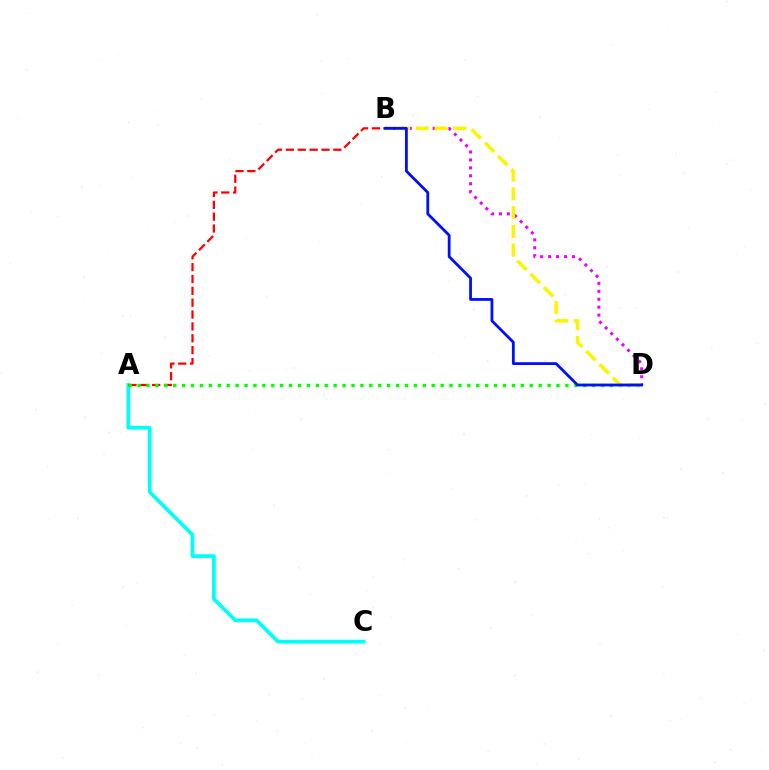{('A', 'C'): [{'color': '#00fff6', 'line_style': 'solid', 'thickness': 2.68}], ('B', 'D'): [{'color': '#ee00ff', 'line_style': 'dotted', 'thickness': 2.16}, {'color': '#fcf500', 'line_style': 'dashed', 'thickness': 2.55}, {'color': '#0010ff', 'line_style': 'solid', 'thickness': 2.02}], ('A', 'B'): [{'color': '#ff0000', 'line_style': 'dashed', 'thickness': 1.61}], ('A', 'D'): [{'color': '#08ff00', 'line_style': 'dotted', 'thickness': 2.42}]}